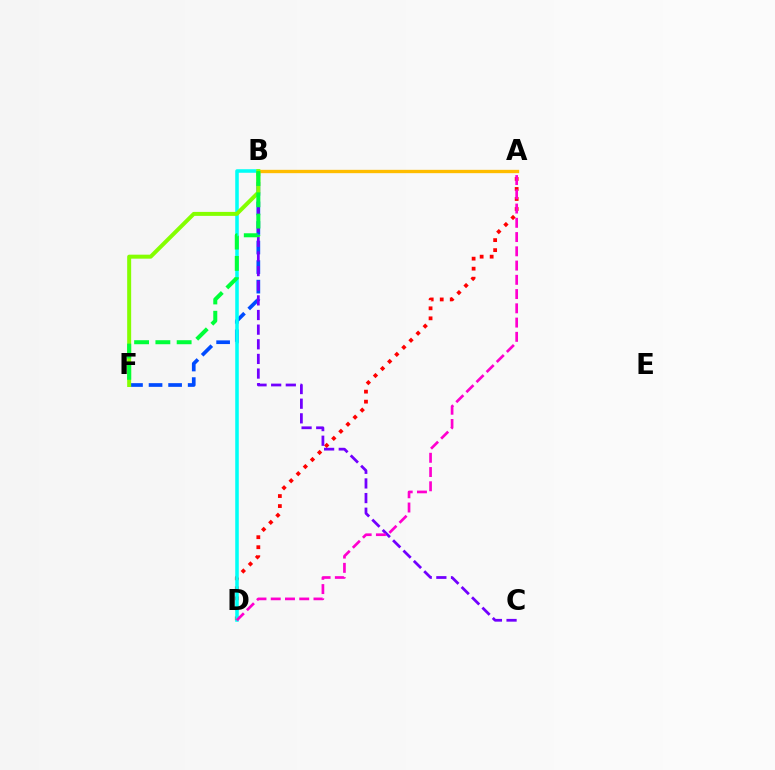{('B', 'F'): [{'color': '#004bff', 'line_style': 'dashed', 'thickness': 2.66}, {'color': '#84ff00', 'line_style': 'solid', 'thickness': 2.87}, {'color': '#00ff39', 'line_style': 'dashed', 'thickness': 2.89}], ('A', 'D'): [{'color': '#ff0000', 'line_style': 'dotted', 'thickness': 2.72}, {'color': '#ff00cf', 'line_style': 'dashed', 'thickness': 1.94}], ('A', 'B'): [{'color': '#ffbd00', 'line_style': 'solid', 'thickness': 2.41}], ('B', 'C'): [{'color': '#7200ff', 'line_style': 'dashed', 'thickness': 1.99}], ('B', 'D'): [{'color': '#00fff6', 'line_style': 'solid', 'thickness': 2.55}]}